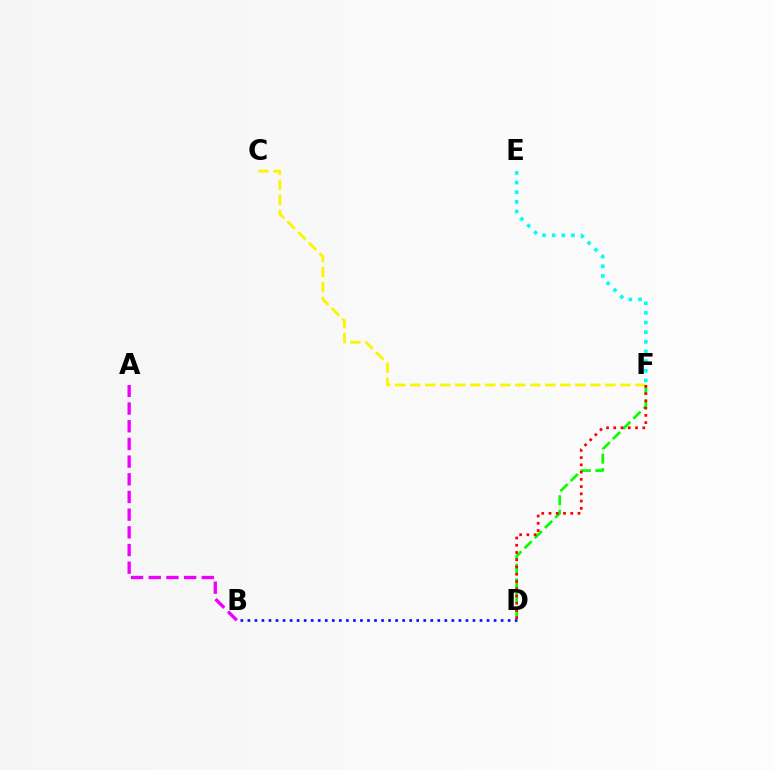{('D', 'F'): [{'color': '#08ff00', 'line_style': 'dashed', 'thickness': 1.96}, {'color': '#ff0000', 'line_style': 'dotted', 'thickness': 1.97}], ('C', 'F'): [{'color': '#fcf500', 'line_style': 'dashed', 'thickness': 2.04}], ('B', 'D'): [{'color': '#0010ff', 'line_style': 'dotted', 'thickness': 1.91}], ('E', 'F'): [{'color': '#00fff6', 'line_style': 'dotted', 'thickness': 2.62}], ('A', 'B'): [{'color': '#ee00ff', 'line_style': 'dashed', 'thickness': 2.4}]}